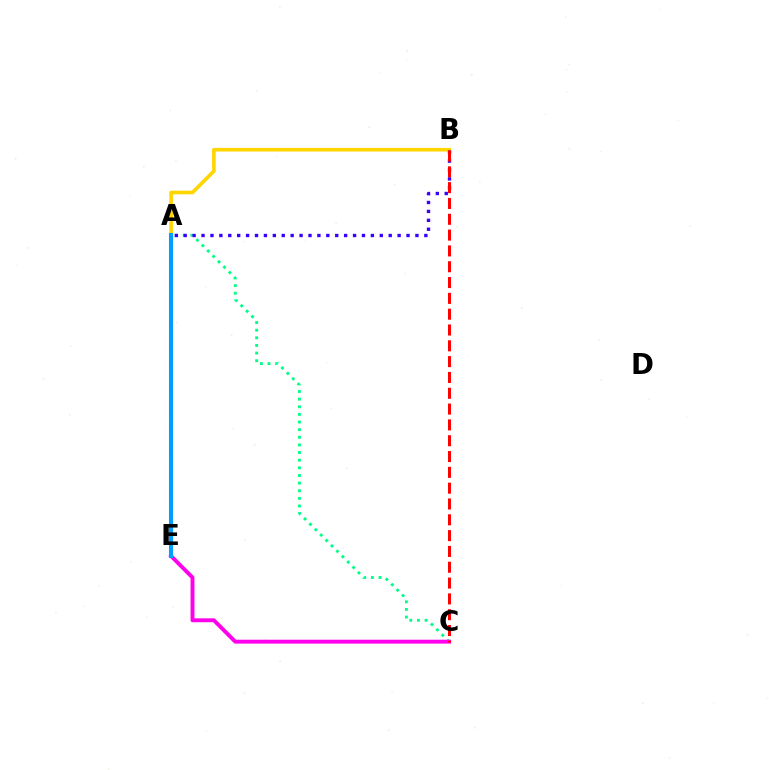{('A', 'B'): [{'color': '#ffd500', 'line_style': 'solid', 'thickness': 2.61}, {'color': '#3700ff', 'line_style': 'dotted', 'thickness': 2.42}], ('A', 'C'): [{'color': '#00ff86', 'line_style': 'dotted', 'thickness': 2.07}], ('C', 'E'): [{'color': '#ff00ed', 'line_style': 'solid', 'thickness': 2.82}], ('A', 'E'): [{'color': '#4fff00', 'line_style': 'dashed', 'thickness': 2.9}, {'color': '#009eff', 'line_style': 'solid', 'thickness': 2.93}], ('B', 'C'): [{'color': '#ff0000', 'line_style': 'dashed', 'thickness': 2.15}]}